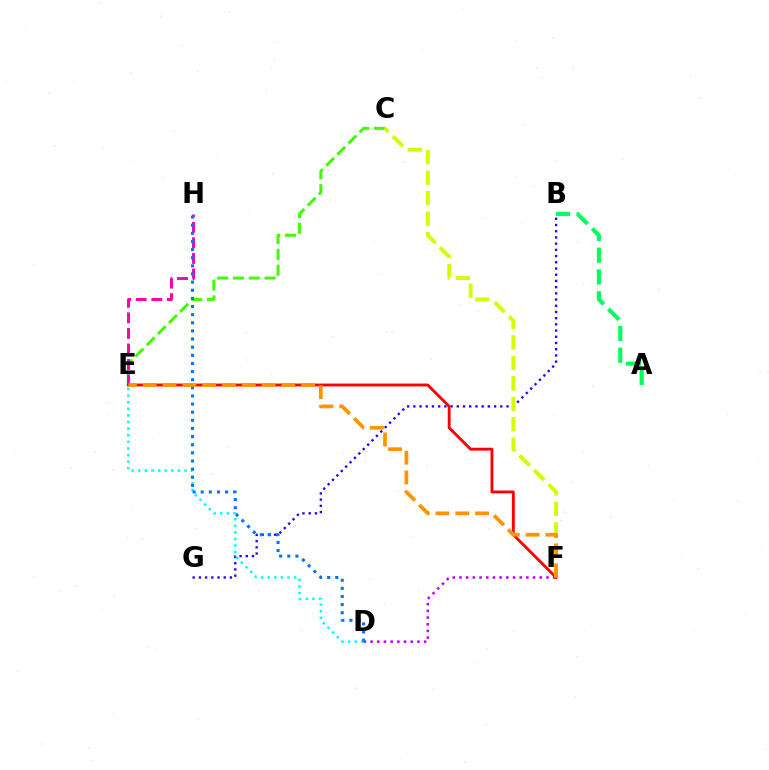{('B', 'G'): [{'color': '#2500ff', 'line_style': 'dotted', 'thickness': 1.69}], ('C', 'E'): [{'color': '#3dff00', 'line_style': 'dashed', 'thickness': 2.15}], ('E', 'H'): [{'color': '#ff00ac', 'line_style': 'dashed', 'thickness': 2.11}], ('D', 'F'): [{'color': '#b900ff', 'line_style': 'dotted', 'thickness': 1.82}], ('E', 'F'): [{'color': '#ff0000', 'line_style': 'solid', 'thickness': 2.06}, {'color': '#ff9400', 'line_style': 'dashed', 'thickness': 2.69}], ('C', 'F'): [{'color': '#d1ff00', 'line_style': 'dashed', 'thickness': 2.78}], ('D', 'E'): [{'color': '#00fff6', 'line_style': 'dotted', 'thickness': 1.79}], ('D', 'H'): [{'color': '#0074ff', 'line_style': 'dotted', 'thickness': 2.21}], ('A', 'B'): [{'color': '#00ff5c', 'line_style': 'dashed', 'thickness': 2.96}]}